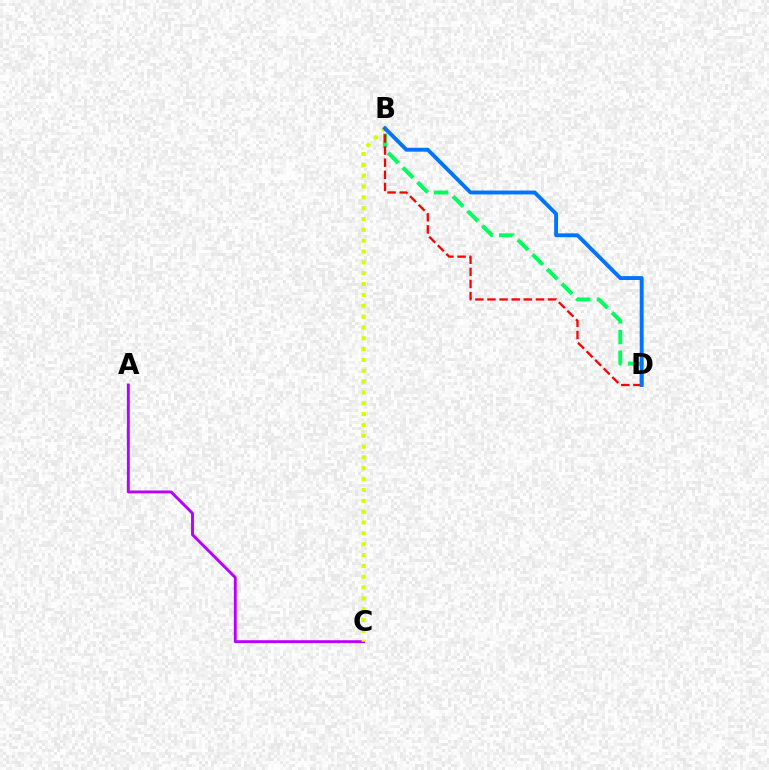{('A', 'C'): [{'color': '#b900ff', 'line_style': 'solid', 'thickness': 2.09}], ('B', 'C'): [{'color': '#d1ff00', 'line_style': 'dotted', 'thickness': 2.94}], ('B', 'D'): [{'color': '#00ff5c', 'line_style': 'dashed', 'thickness': 2.81}, {'color': '#ff0000', 'line_style': 'dashed', 'thickness': 1.65}, {'color': '#0074ff', 'line_style': 'solid', 'thickness': 2.8}]}